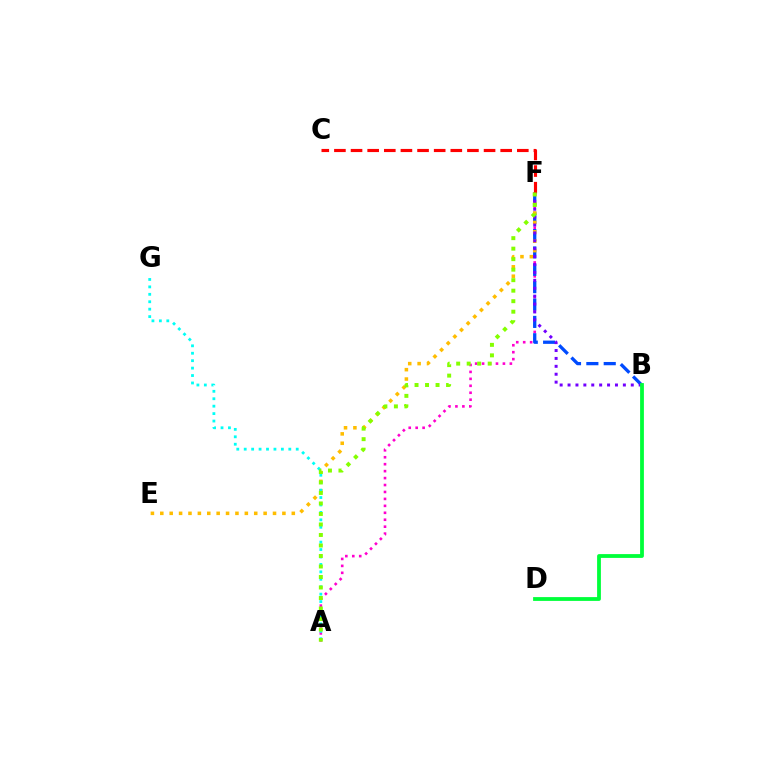{('A', 'F'): [{'color': '#ff00cf', 'line_style': 'dotted', 'thickness': 1.89}, {'color': '#84ff00', 'line_style': 'dotted', 'thickness': 2.85}], ('B', 'F'): [{'color': '#004bff', 'line_style': 'dashed', 'thickness': 2.36}, {'color': '#7200ff', 'line_style': 'dotted', 'thickness': 2.15}], ('E', 'F'): [{'color': '#ffbd00', 'line_style': 'dotted', 'thickness': 2.55}], ('C', 'F'): [{'color': '#ff0000', 'line_style': 'dashed', 'thickness': 2.26}], ('A', 'G'): [{'color': '#00fff6', 'line_style': 'dotted', 'thickness': 2.02}], ('B', 'D'): [{'color': '#00ff39', 'line_style': 'solid', 'thickness': 2.73}]}